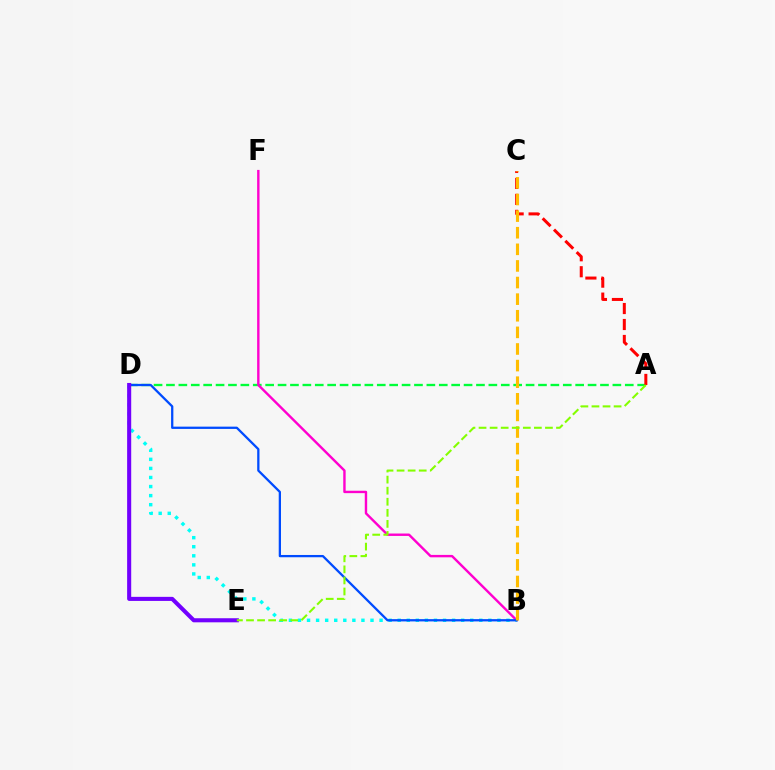{('A', 'D'): [{'color': '#00ff39', 'line_style': 'dashed', 'thickness': 1.68}], ('B', 'F'): [{'color': '#ff00cf', 'line_style': 'solid', 'thickness': 1.73}], ('B', 'D'): [{'color': '#00fff6', 'line_style': 'dotted', 'thickness': 2.46}, {'color': '#004bff', 'line_style': 'solid', 'thickness': 1.64}], ('A', 'C'): [{'color': '#ff0000', 'line_style': 'dashed', 'thickness': 2.17}], ('D', 'E'): [{'color': '#7200ff', 'line_style': 'solid', 'thickness': 2.93}], ('B', 'C'): [{'color': '#ffbd00', 'line_style': 'dashed', 'thickness': 2.26}], ('A', 'E'): [{'color': '#84ff00', 'line_style': 'dashed', 'thickness': 1.5}]}